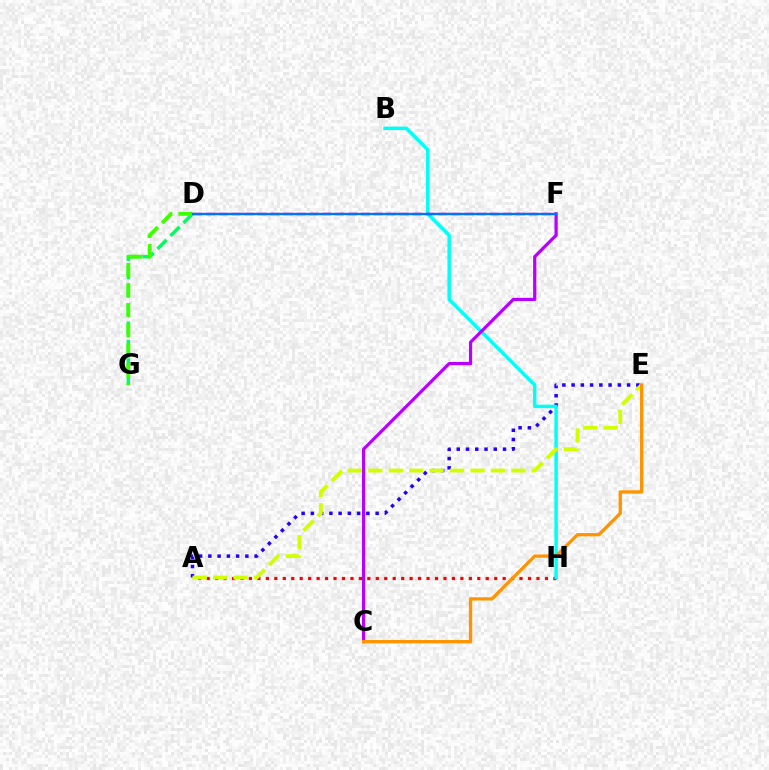{('A', 'E'): [{'color': '#2500ff', 'line_style': 'dotted', 'thickness': 2.51}, {'color': '#d1ff00', 'line_style': 'dashed', 'thickness': 2.77}], ('D', 'G'): [{'color': '#00ff5c', 'line_style': 'dashed', 'thickness': 2.49}, {'color': '#3dff00', 'line_style': 'dashed', 'thickness': 2.74}], ('A', 'H'): [{'color': '#ff0000', 'line_style': 'dotted', 'thickness': 2.3}], ('B', 'H'): [{'color': '#00fff6', 'line_style': 'solid', 'thickness': 2.49}], ('D', 'F'): [{'color': '#ff00ac', 'line_style': 'dashed', 'thickness': 1.75}, {'color': '#0074ff', 'line_style': 'solid', 'thickness': 1.7}], ('C', 'F'): [{'color': '#b900ff', 'line_style': 'solid', 'thickness': 2.32}], ('C', 'E'): [{'color': '#ff9400', 'line_style': 'solid', 'thickness': 2.38}]}